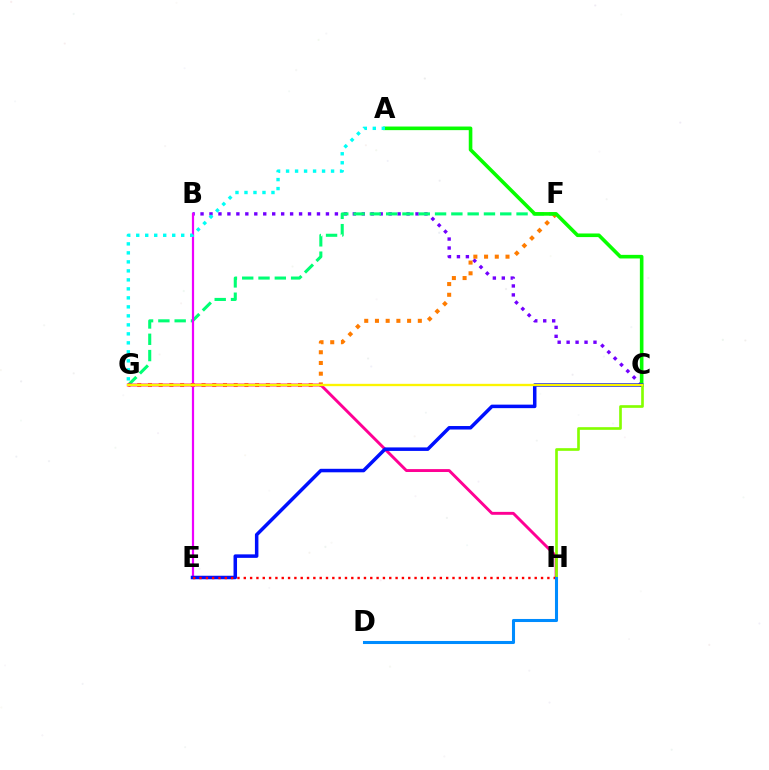{('B', 'C'): [{'color': '#7200ff', 'line_style': 'dotted', 'thickness': 2.43}], ('F', 'G'): [{'color': '#00ff74', 'line_style': 'dashed', 'thickness': 2.21}, {'color': '#ff7c00', 'line_style': 'dotted', 'thickness': 2.91}], ('B', 'E'): [{'color': '#ee00ff', 'line_style': 'solid', 'thickness': 1.59}], ('A', 'C'): [{'color': '#08ff00', 'line_style': 'solid', 'thickness': 2.59}], ('G', 'H'): [{'color': '#ff0094', 'line_style': 'solid', 'thickness': 2.09}], ('C', 'E'): [{'color': '#0010ff', 'line_style': 'solid', 'thickness': 2.52}], ('C', 'H'): [{'color': '#84ff00', 'line_style': 'solid', 'thickness': 1.92}], ('C', 'G'): [{'color': '#fcf500', 'line_style': 'solid', 'thickness': 1.68}], ('A', 'G'): [{'color': '#00fff6', 'line_style': 'dotted', 'thickness': 2.44}], ('E', 'H'): [{'color': '#ff0000', 'line_style': 'dotted', 'thickness': 1.72}], ('D', 'H'): [{'color': '#008cff', 'line_style': 'solid', 'thickness': 2.2}]}